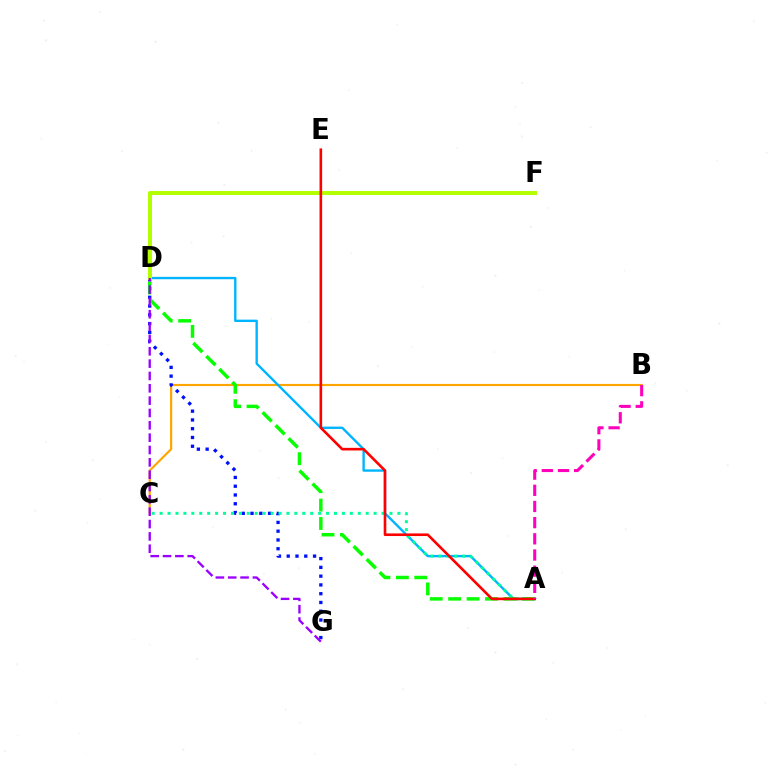{('B', 'C'): [{'color': '#ffa500', 'line_style': 'solid', 'thickness': 1.55}], ('D', 'G'): [{'color': '#0010ff', 'line_style': 'dotted', 'thickness': 2.38}, {'color': '#9b00ff', 'line_style': 'dashed', 'thickness': 1.68}], ('A', 'D'): [{'color': '#00b5ff', 'line_style': 'solid', 'thickness': 1.71}, {'color': '#08ff00', 'line_style': 'dashed', 'thickness': 2.5}], ('A', 'C'): [{'color': '#00ff9d', 'line_style': 'dotted', 'thickness': 2.15}], ('D', 'F'): [{'color': '#b3ff00', 'line_style': 'solid', 'thickness': 2.89}], ('A', 'E'): [{'color': '#ff0000', 'line_style': 'solid', 'thickness': 1.89}], ('A', 'B'): [{'color': '#ff00bd', 'line_style': 'dashed', 'thickness': 2.2}]}